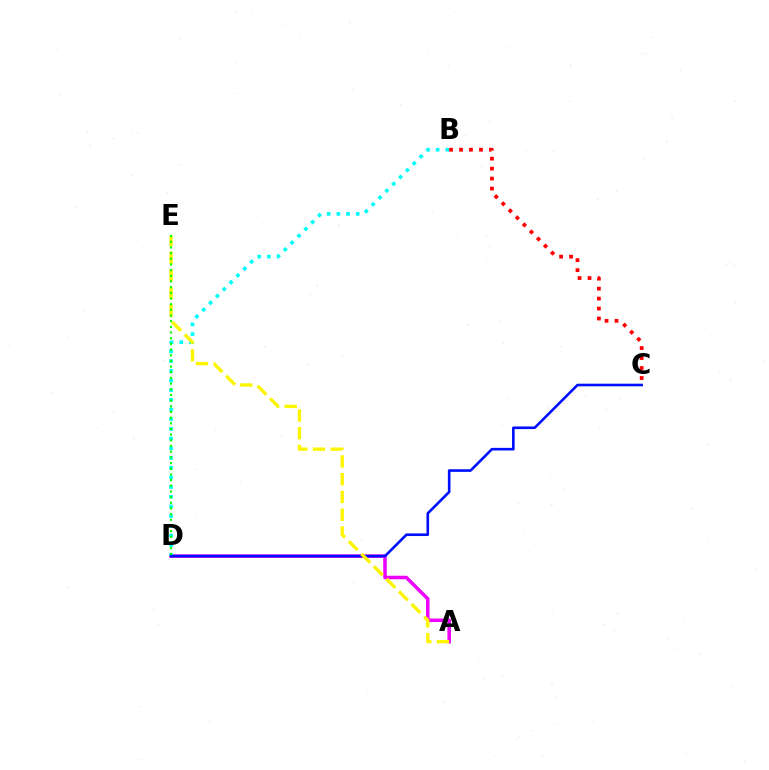{('A', 'D'): [{'color': '#ee00ff', 'line_style': 'solid', 'thickness': 2.55}], ('B', 'D'): [{'color': '#00fff6', 'line_style': 'dotted', 'thickness': 2.63}], ('C', 'D'): [{'color': '#0010ff', 'line_style': 'solid', 'thickness': 1.89}], ('A', 'E'): [{'color': '#fcf500', 'line_style': 'dashed', 'thickness': 2.41}], ('D', 'E'): [{'color': '#08ff00', 'line_style': 'dotted', 'thickness': 1.54}], ('B', 'C'): [{'color': '#ff0000', 'line_style': 'dotted', 'thickness': 2.71}]}